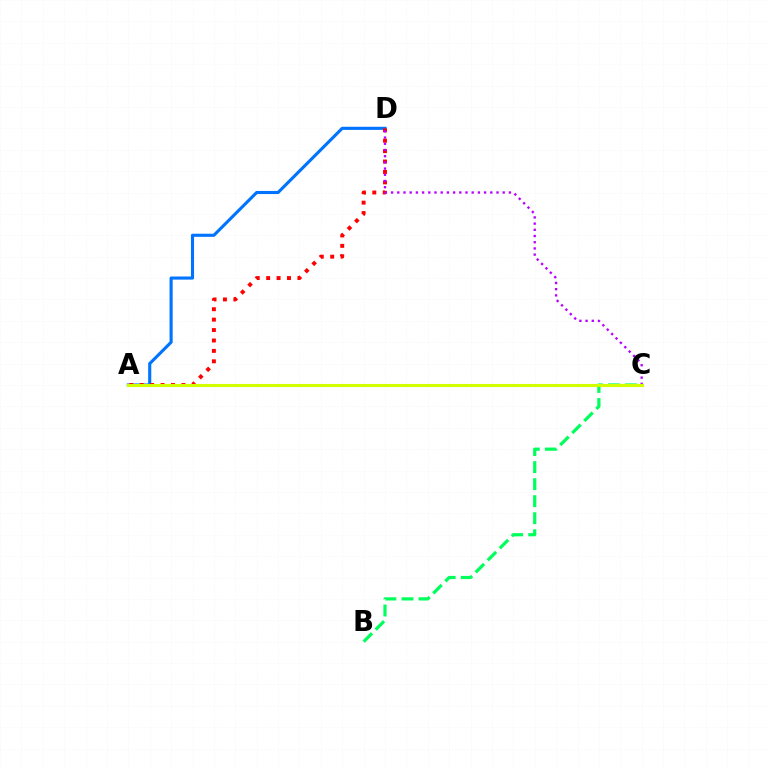{('A', 'D'): [{'color': '#0074ff', 'line_style': 'solid', 'thickness': 2.24}, {'color': '#ff0000', 'line_style': 'dotted', 'thickness': 2.83}], ('B', 'C'): [{'color': '#00ff5c', 'line_style': 'dashed', 'thickness': 2.31}], ('C', 'D'): [{'color': '#b900ff', 'line_style': 'dotted', 'thickness': 1.68}], ('A', 'C'): [{'color': '#d1ff00', 'line_style': 'solid', 'thickness': 2.21}]}